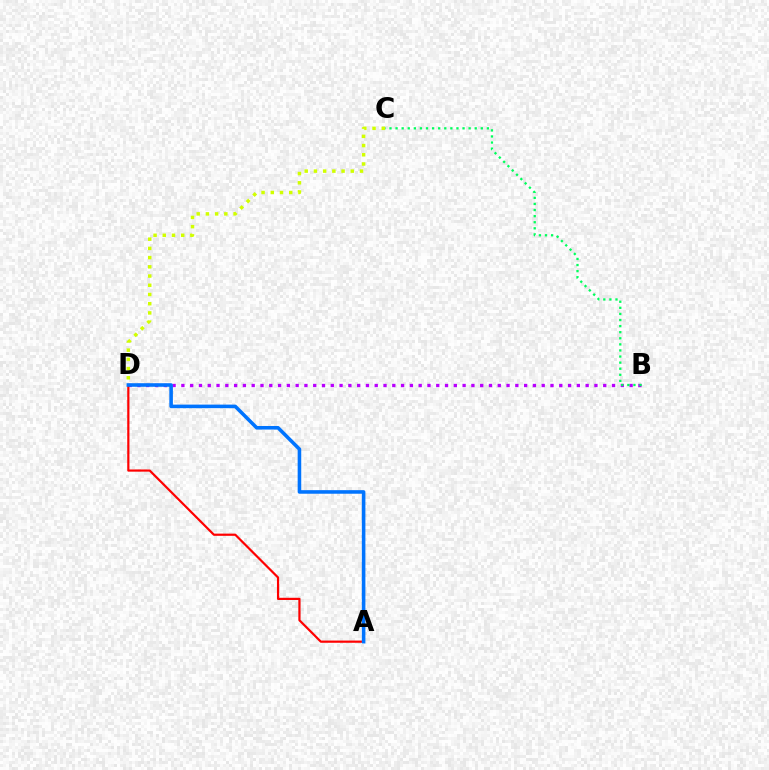{('B', 'D'): [{'color': '#b900ff', 'line_style': 'dotted', 'thickness': 2.39}], ('C', 'D'): [{'color': '#d1ff00', 'line_style': 'dotted', 'thickness': 2.5}], ('A', 'D'): [{'color': '#ff0000', 'line_style': 'solid', 'thickness': 1.59}, {'color': '#0074ff', 'line_style': 'solid', 'thickness': 2.57}], ('B', 'C'): [{'color': '#00ff5c', 'line_style': 'dotted', 'thickness': 1.65}]}